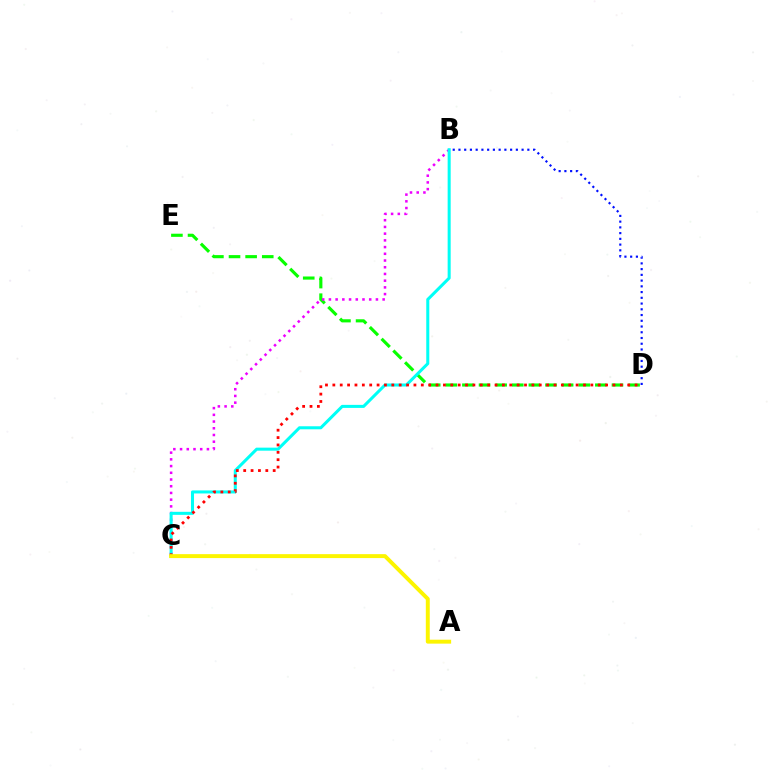{('D', 'E'): [{'color': '#08ff00', 'line_style': 'dashed', 'thickness': 2.26}], ('B', 'C'): [{'color': '#ee00ff', 'line_style': 'dotted', 'thickness': 1.82}, {'color': '#00fff6', 'line_style': 'solid', 'thickness': 2.19}], ('C', 'D'): [{'color': '#ff0000', 'line_style': 'dotted', 'thickness': 2.0}], ('B', 'D'): [{'color': '#0010ff', 'line_style': 'dotted', 'thickness': 1.56}], ('A', 'C'): [{'color': '#fcf500', 'line_style': 'solid', 'thickness': 2.83}]}